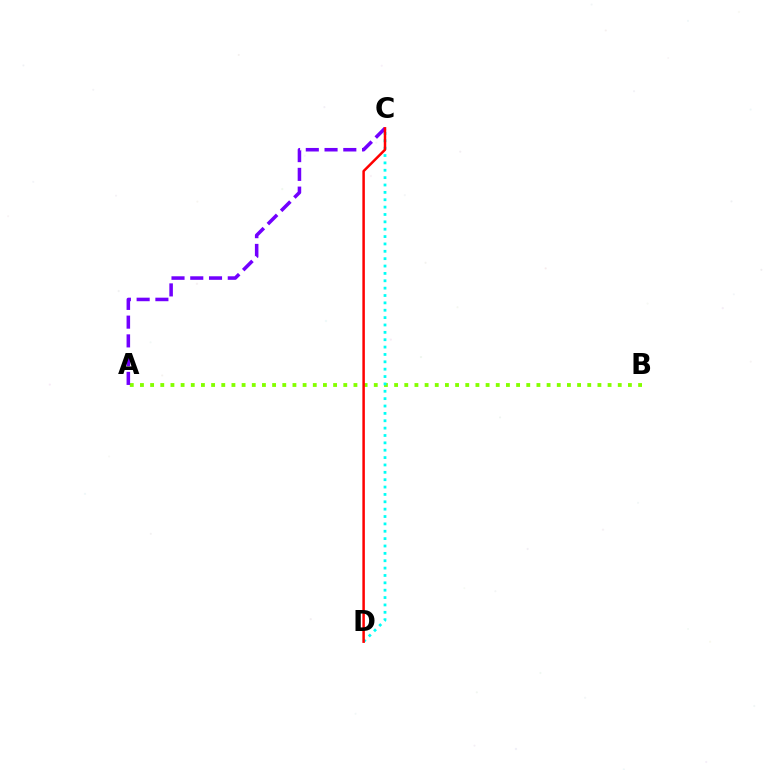{('A', 'B'): [{'color': '#84ff00', 'line_style': 'dotted', 'thickness': 2.76}], ('C', 'D'): [{'color': '#00fff6', 'line_style': 'dotted', 'thickness': 2.0}, {'color': '#ff0000', 'line_style': 'solid', 'thickness': 1.8}], ('A', 'C'): [{'color': '#7200ff', 'line_style': 'dashed', 'thickness': 2.55}]}